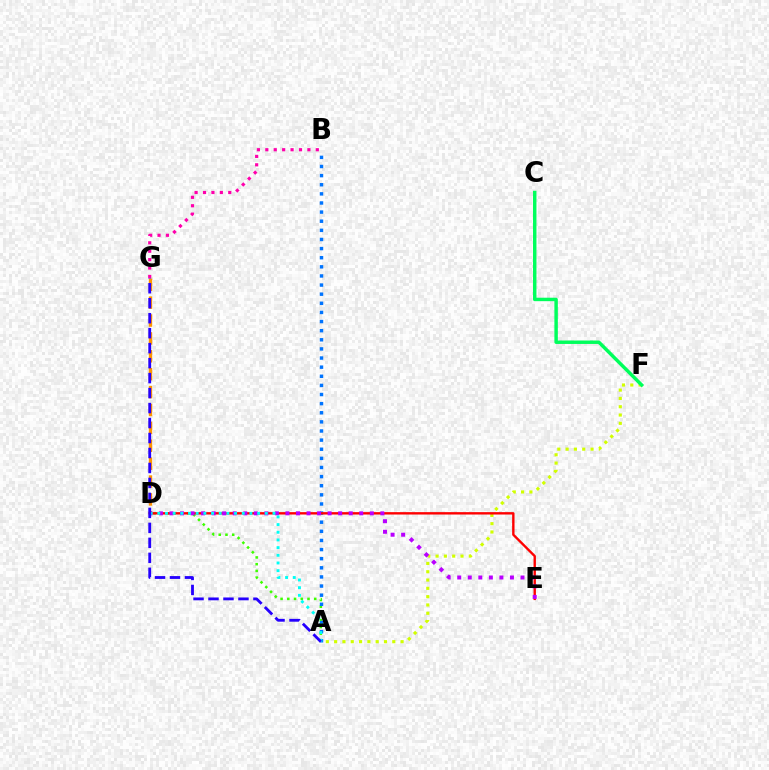{('A', 'F'): [{'color': '#d1ff00', 'line_style': 'dotted', 'thickness': 2.26}], ('D', 'G'): [{'color': '#ff9400', 'line_style': 'dashed', 'thickness': 2.43}], ('A', 'D'): [{'color': '#3dff00', 'line_style': 'dotted', 'thickness': 1.83}, {'color': '#00fff6', 'line_style': 'dotted', 'thickness': 2.09}], ('C', 'F'): [{'color': '#00ff5c', 'line_style': 'solid', 'thickness': 2.49}], ('A', 'B'): [{'color': '#0074ff', 'line_style': 'dotted', 'thickness': 2.48}], ('B', 'G'): [{'color': '#ff00ac', 'line_style': 'dotted', 'thickness': 2.29}], ('D', 'E'): [{'color': '#ff0000', 'line_style': 'solid', 'thickness': 1.72}, {'color': '#b900ff', 'line_style': 'dotted', 'thickness': 2.86}], ('A', 'G'): [{'color': '#2500ff', 'line_style': 'dashed', 'thickness': 2.03}]}